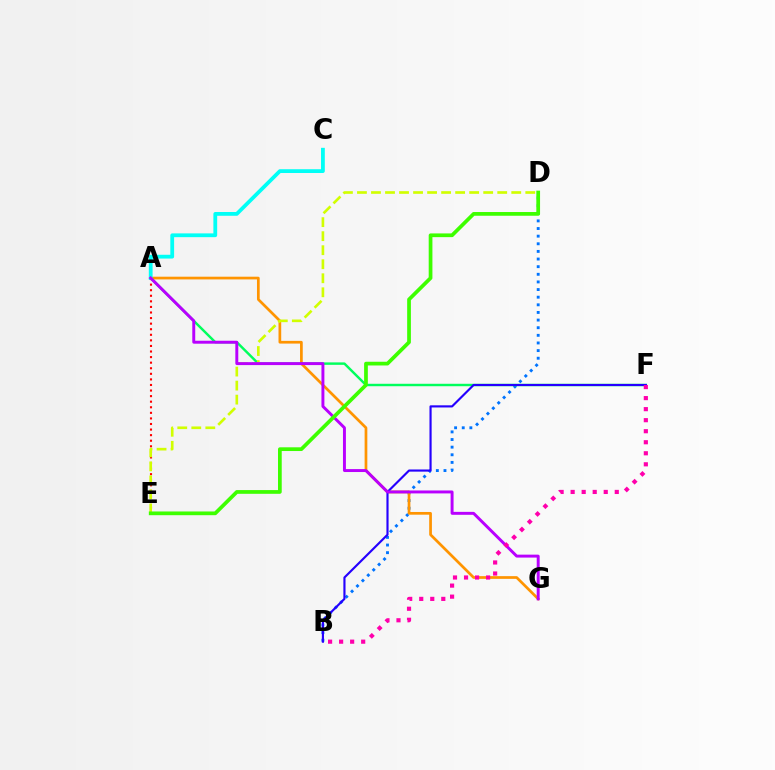{('A', 'E'): [{'color': '#ff0000', 'line_style': 'dotted', 'thickness': 1.51}], ('B', 'D'): [{'color': '#0074ff', 'line_style': 'dotted', 'thickness': 2.07}], ('A', 'G'): [{'color': '#ff9400', 'line_style': 'solid', 'thickness': 1.95}, {'color': '#b900ff', 'line_style': 'solid', 'thickness': 2.12}], ('A', 'F'): [{'color': '#00ff5c', 'line_style': 'solid', 'thickness': 1.76}], ('A', 'C'): [{'color': '#00fff6', 'line_style': 'solid', 'thickness': 2.72}], ('B', 'F'): [{'color': '#2500ff', 'line_style': 'solid', 'thickness': 1.55}, {'color': '#ff00ac', 'line_style': 'dotted', 'thickness': 3.0}], ('D', 'E'): [{'color': '#d1ff00', 'line_style': 'dashed', 'thickness': 1.91}, {'color': '#3dff00', 'line_style': 'solid', 'thickness': 2.68}]}